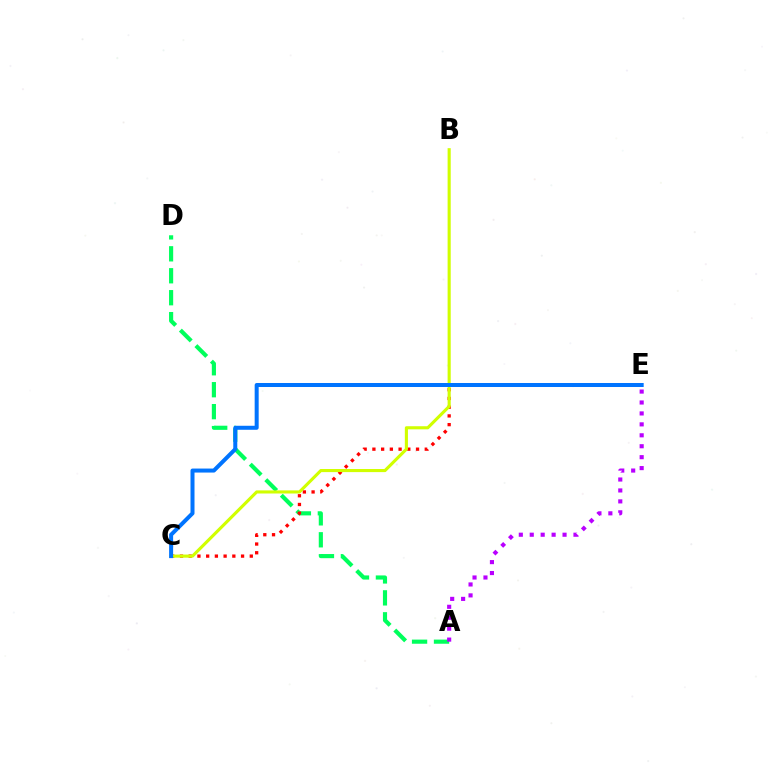{('A', 'D'): [{'color': '#00ff5c', 'line_style': 'dashed', 'thickness': 2.98}], ('A', 'E'): [{'color': '#b900ff', 'line_style': 'dotted', 'thickness': 2.97}], ('C', 'E'): [{'color': '#ff0000', 'line_style': 'dotted', 'thickness': 2.37}, {'color': '#0074ff', 'line_style': 'solid', 'thickness': 2.89}], ('B', 'C'): [{'color': '#d1ff00', 'line_style': 'solid', 'thickness': 2.24}]}